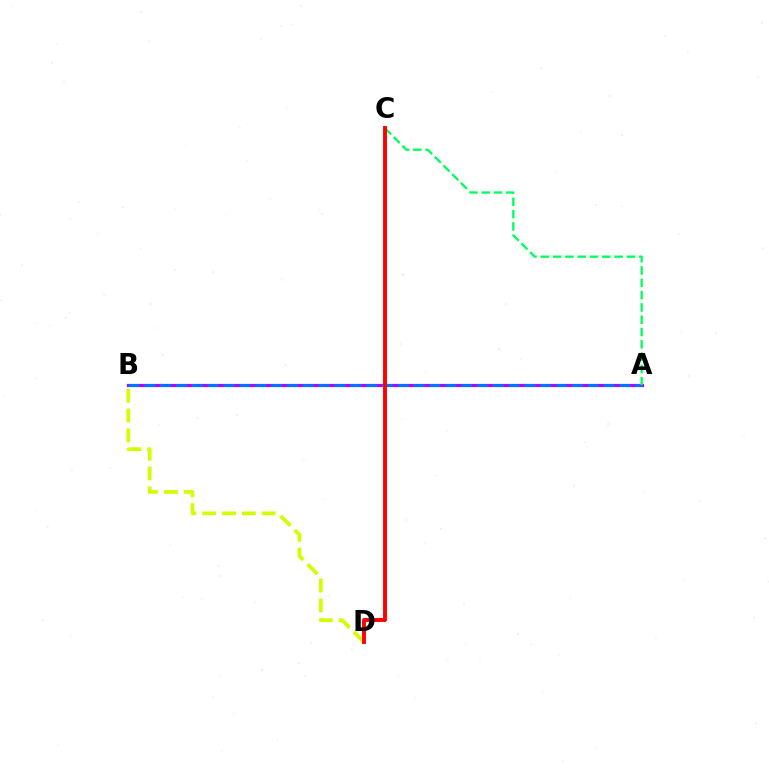{('A', 'B'): [{'color': '#b900ff', 'line_style': 'solid', 'thickness': 2.31}, {'color': '#0074ff', 'line_style': 'dashed', 'thickness': 2.15}], ('B', 'D'): [{'color': '#d1ff00', 'line_style': 'dashed', 'thickness': 2.7}], ('A', 'C'): [{'color': '#00ff5c', 'line_style': 'dashed', 'thickness': 1.67}], ('C', 'D'): [{'color': '#ff0000', 'line_style': 'solid', 'thickness': 2.81}]}